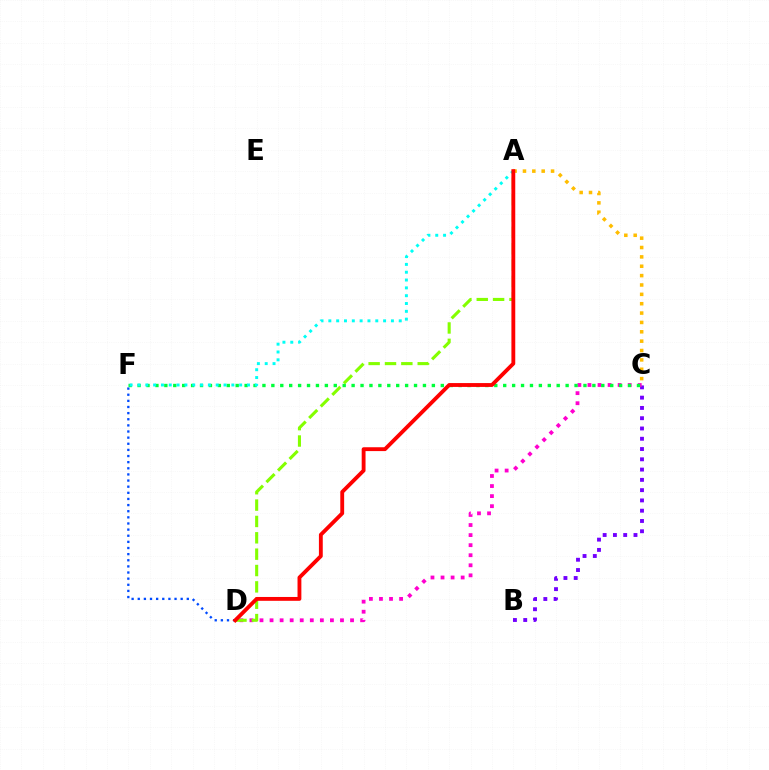{('A', 'C'): [{'color': '#ffbd00', 'line_style': 'dotted', 'thickness': 2.54}], ('D', 'F'): [{'color': '#004bff', 'line_style': 'dotted', 'thickness': 1.67}], ('B', 'C'): [{'color': '#7200ff', 'line_style': 'dotted', 'thickness': 2.79}], ('C', 'D'): [{'color': '#ff00cf', 'line_style': 'dotted', 'thickness': 2.73}], ('C', 'F'): [{'color': '#00ff39', 'line_style': 'dotted', 'thickness': 2.42}], ('A', 'D'): [{'color': '#84ff00', 'line_style': 'dashed', 'thickness': 2.22}, {'color': '#ff0000', 'line_style': 'solid', 'thickness': 2.77}], ('A', 'F'): [{'color': '#00fff6', 'line_style': 'dotted', 'thickness': 2.13}]}